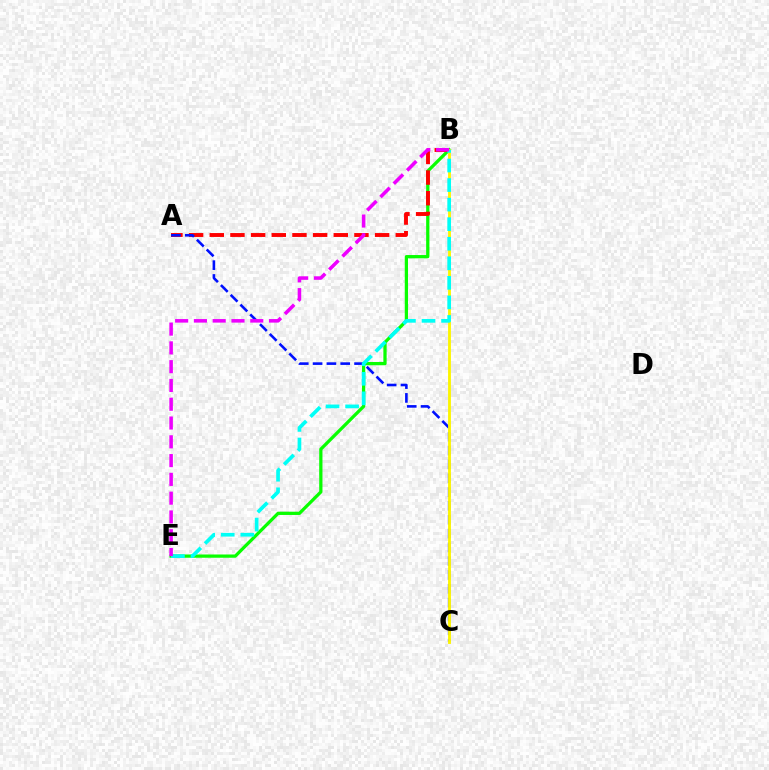{('B', 'E'): [{'color': '#08ff00', 'line_style': 'solid', 'thickness': 2.34}, {'color': '#00fff6', 'line_style': 'dashed', 'thickness': 2.66}, {'color': '#ee00ff', 'line_style': 'dashed', 'thickness': 2.55}], ('A', 'B'): [{'color': '#ff0000', 'line_style': 'dashed', 'thickness': 2.81}], ('A', 'C'): [{'color': '#0010ff', 'line_style': 'dashed', 'thickness': 1.88}], ('B', 'C'): [{'color': '#fcf500', 'line_style': 'solid', 'thickness': 2.06}]}